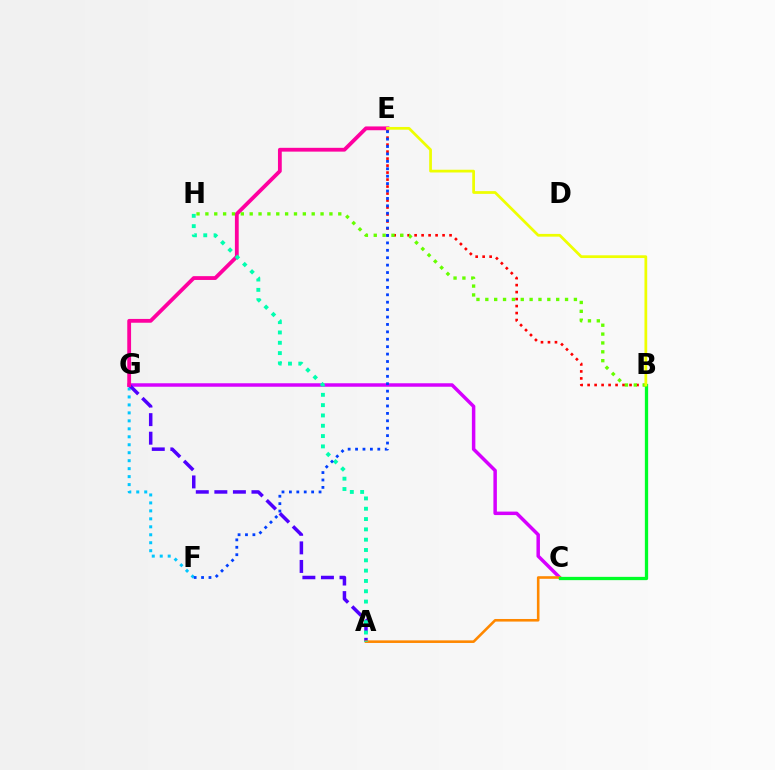{('C', 'G'): [{'color': '#d600ff', 'line_style': 'solid', 'thickness': 2.51}], ('F', 'G'): [{'color': '#00c7ff', 'line_style': 'dotted', 'thickness': 2.16}], ('A', 'G'): [{'color': '#4f00ff', 'line_style': 'dashed', 'thickness': 2.52}], ('B', 'E'): [{'color': '#ff0000', 'line_style': 'dotted', 'thickness': 1.9}, {'color': '#eeff00', 'line_style': 'solid', 'thickness': 1.98}], ('A', 'C'): [{'color': '#ff8800', 'line_style': 'solid', 'thickness': 1.87}], ('E', 'G'): [{'color': '#ff00a0', 'line_style': 'solid', 'thickness': 2.74}], ('B', 'C'): [{'color': '#00ff27', 'line_style': 'solid', 'thickness': 2.36}], ('B', 'H'): [{'color': '#66ff00', 'line_style': 'dotted', 'thickness': 2.41}], ('A', 'H'): [{'color': '#00ffaf', 'line_style': 'dotted', 'thickness': 2.8}], ('E', 'F'): [{'color': '#003fff', 'line_style': 'dotted', 'thickness': 2.01}]}